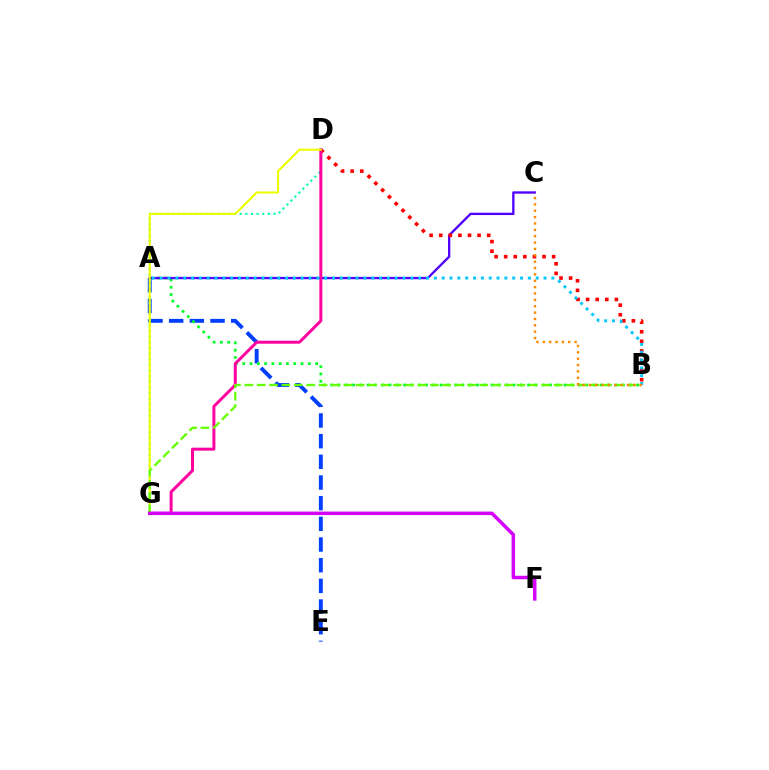{('A', 'E'): [{'color': '#003fff', 'line_style': 'dashed', 'thickness': 2.81}], ('D', 'G'): [{'color': '#00ffaf', 'line_style': 'dotted', 'thickness': 1.53}, {'color': '#ff00a0', 'line_style': 'solid', 'thickness': 2.14}, {'color': '#eeff00', 'line_style': 'solid', 'thickness': 1.5}], ('A', 'B'): [{'color': '#00ff27', 'line_style': 'dotted', 'thickness': 1.98}, {'color': '#00c7ff', 'line_style': 'dotted', 'thickness': 2.13}], ('A', 'C'): [{'color': '#4f00ff', 'line_style': 'solid', 'thickness': 1.68}], ('B', 'D'): [{'color': '#ff0000', 'line_style': 'dotted', 'thickness': 2.61}], ('B', 'G'): [{'color': '#66ff00', 'line_style': 'dashed', 'thickness': 1.68}], ('B', 'C'): [{'color': '#ff8800', 'line_style': 'dotted', 'thickness': 1.73}], ('F', 'G'): [{'color': '#d600ff', 'line_style': 'solid', 'thickness': 2.52}]}